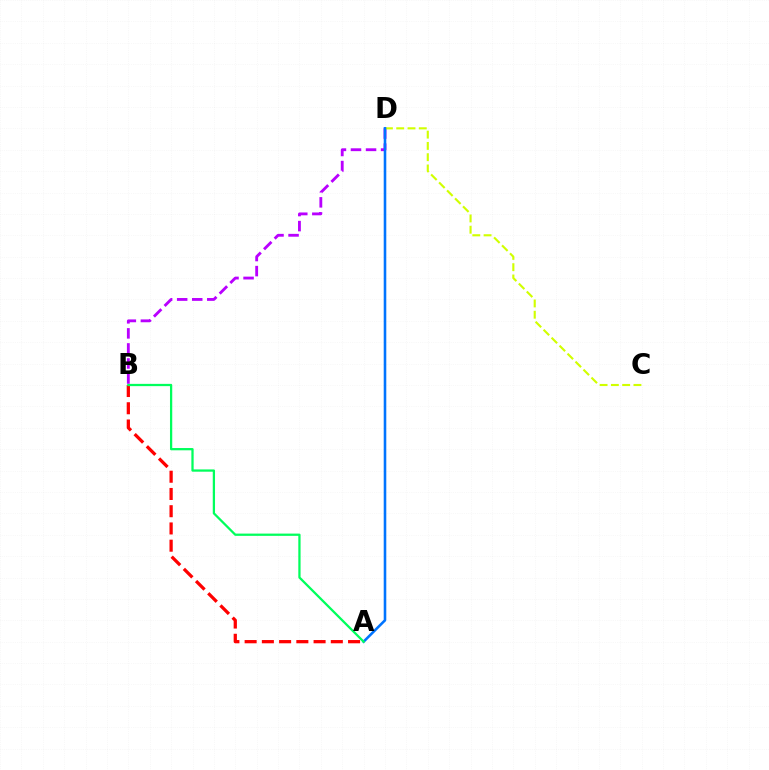{('B', 'D'): [{'color': '#b900ff', 'line_style': 'dashed', 'thickness': 2.04}], ('A', 'B'): [{'color': '#ff0000', 'line_style': 'dashed', 'thickness': 2.34}, {'color': '#00ff5c', 'line_style': 'solid', 'thickness': 1.63}], ('C', 'D'): [{'color': '#d1ff00', 'line_style': 'dashed', 'thickness': 1.53}], ('A', 'D'): [{'color': '#0074ff', 'line_style': 'solid', 'thickness': 1.86}]}